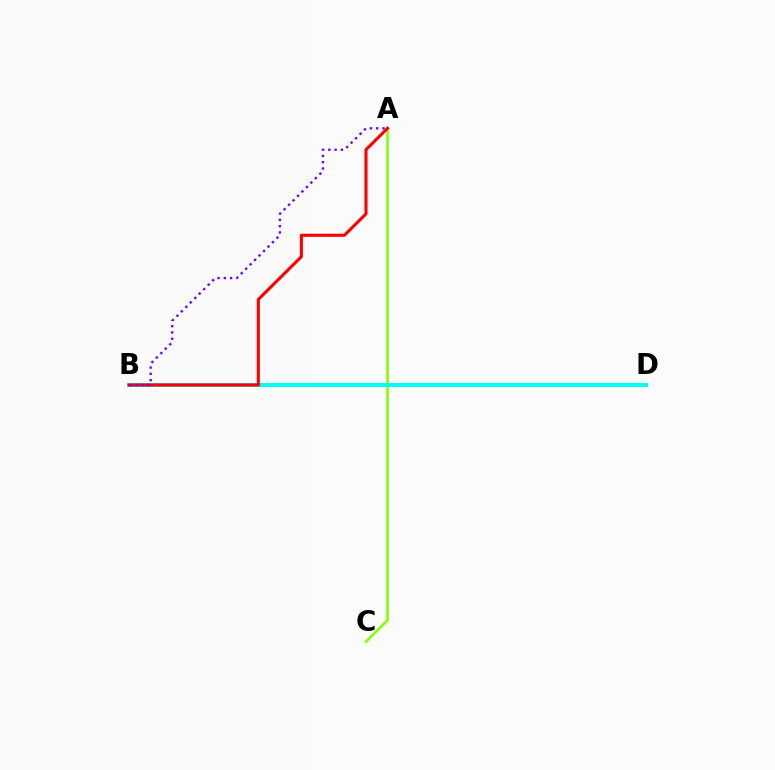{('A', 'C'): [{'color': '#84ff00', 'line_style': 'solid', 'thickness': 1.87}], ('B', 'D'): [{'color': '#00fff6', 'line_style': 'solid', 'thickness': 2.9}], ('A', 'B'): [{'color': '#ff0000', 'line_style': 'solid', 'thickness': 2.23}, {'color': '#7200ff', 'line_style': 'dotted', 'thickness': 1.71}]}